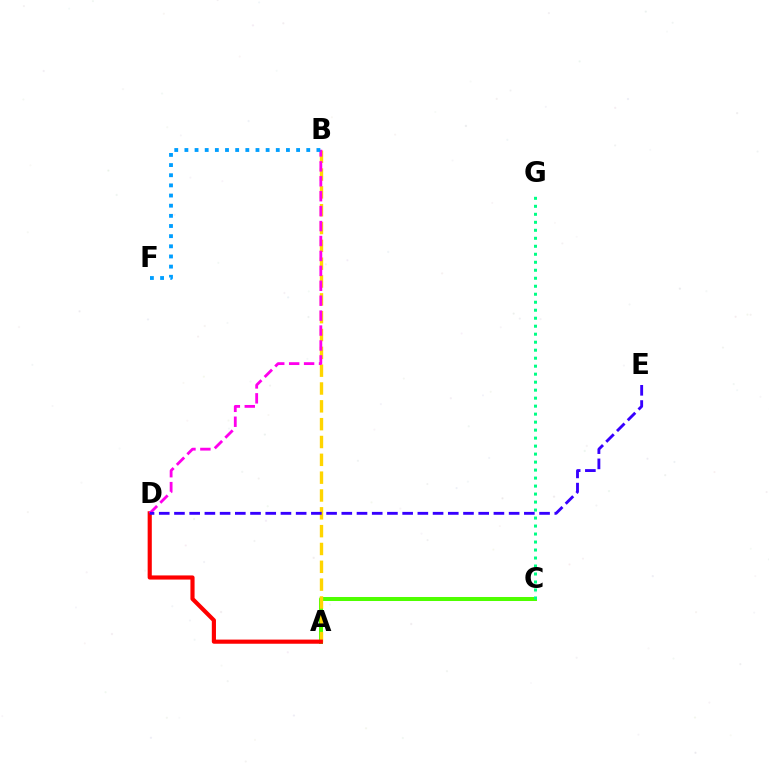{('A', 'C'): [{'color': '#4fff00', 'line_style': 'solid', 'thickness': 2.88}], ('A', 'B'): [{'color': '#ffd500', 'line_style': 'dashed', 'thickness': 2.42}], ('A', 'D'): [{'color': '#ff0000', 'line_style': 'solid', 'thickness': 2.99}], ('C', 'G'): [{'color': '#00ff86', 'line_style': 'dotted', 'thickness': 2.17}], ('B', 'D'): [{'color': '#ff00ed', 'line_style': 'dashed', 'thickness': 2.03}], ('D', 'E'): [{'color': '#3700ff', 'line_style': 'dashed', 'thickness': 2.07}], ('B', 'F'): [{'color': '#009eff', 'line_style': 'dotted', 'thickness': 2.76}]}